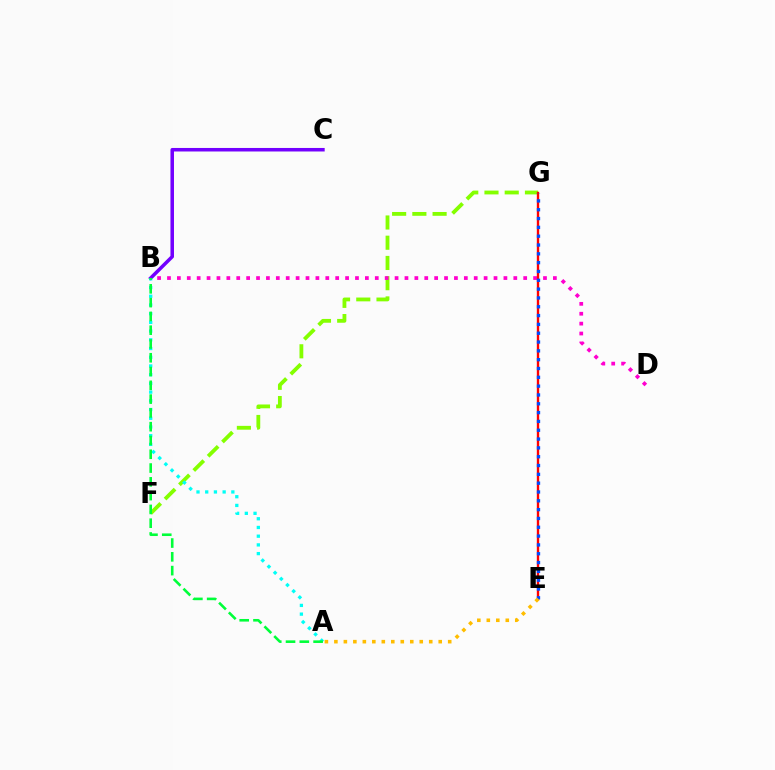{('F', 'G'): [{'color': '#84ff00', 'line_style': 'dashed', 'thickness': 2.75}], ('B', 'C'): [{'color': '#7200ff', 'line_style': 'solid', 'thickness': 2.54}], ('B', 'D'): [{'color': '#ff00cf', 'line_style': 'dotted', 'thickness': 2.69}], ('E', 'G'): [{'color': '#ff0000', 'line_style': 'solid', 'thickness': 1.69}, {'color': '#004bff', 'line_style': 'dotted', 'thickness': 2.4}], ('A', 'B'): [{'color': '#00fff6', 'line_style': 'dotted', 'thickness': 2.37}, {'color': '#00ff39', 'line_style': 'dashed', 'thickness': 1.87}], ('A', 'E'): [{'color': '#ffbd00', 'line_style': 'dotted', 'thickness': 2.58}]}